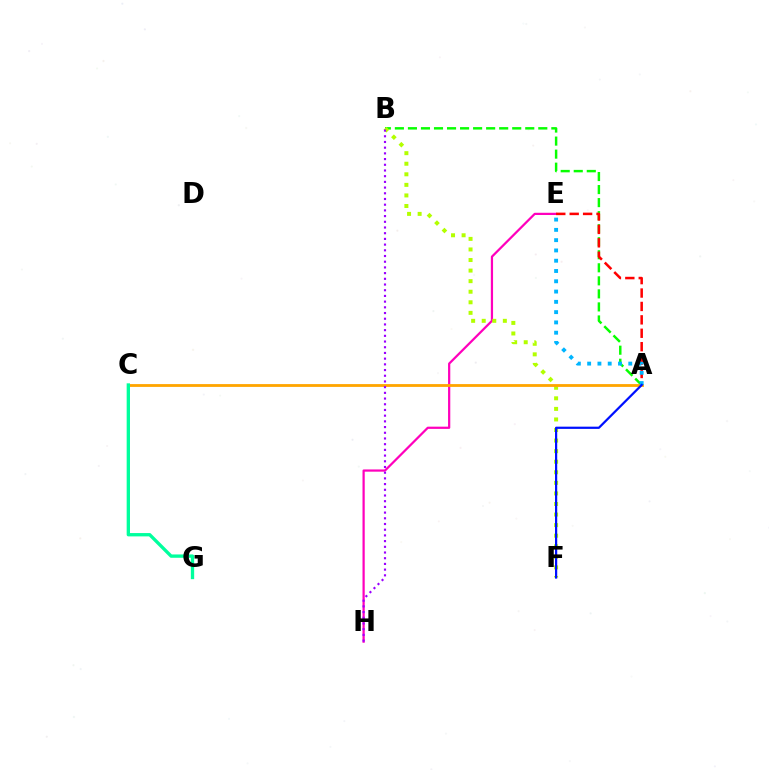{('A', 'B'): [{'color': '#08ff00', 'line_style': 'dashed', 'thickness': 1.77}], ('E', 'H'): [{'color': '#ff00bd', 'line_style': 'solid', 'thickness': 1.6}], ('B', 'F'): [{'color': '#b3ff00', 'line_style': 'dotted', 'thickness': 2.87}], ('A', 'C'): [{'color': '#ffa500', 'line_style': 'solid', 'thickness': 2.03}], ('A', 'E'): [{'color': '#ff0000', 'line_style': 'dashed', 'thickness': 1.82}, {'color': '#00b5ff', 'line_style': 'dotted', 'thickness': 2.79}], ('B', 'H'): [{'color': '#9b00ff', 'line_style': 'dotted', 'thickness': 1.55}], ('A', 'F'): [{'color': '#0010ff', 'line_style': 'solid', 'thickness': 1.6}], ('C', 'G'): [{'color': '#00ff9d', 'line_style': 'solid', 'thickness': 2.4}]}